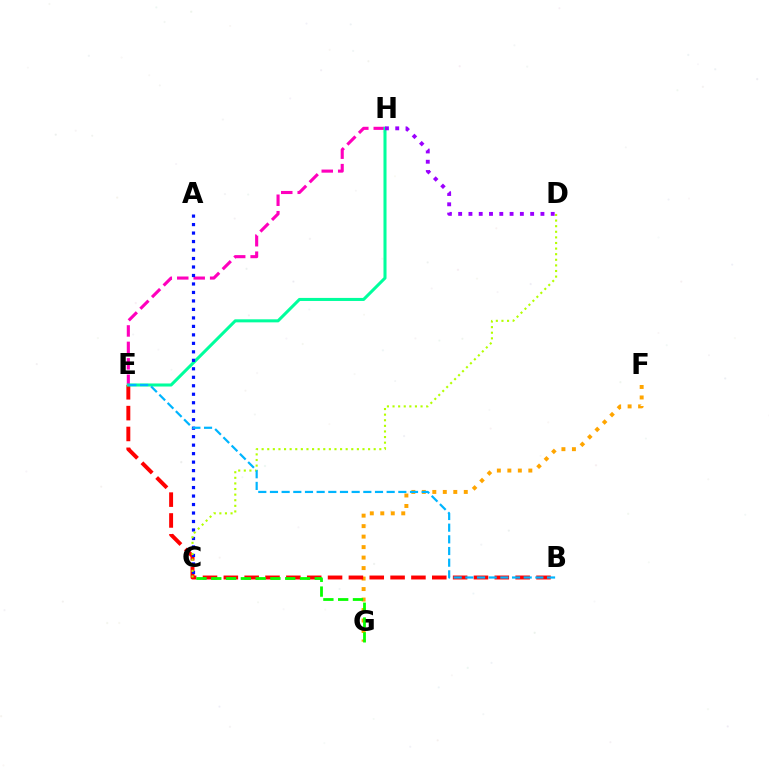{('F', 'G'): [{'color': '#ffa500', 'line_style': 'dotted', 'thickness': 2.85}], ('B', 'E'): [{'color': '#ff0000', 'line_style': 'dashed', 'thickness': 2.83}, {'color': '#00b5ff', 'line_style': 'dashed', 'thickness': 1.59}], ('E', 'H'): [{'color': '#ff00bd', 'line_style': 'dashed', 'thickness': 2.23}, {'color': '#00ff9d', 'line_style': 'solid', 'thickness': 2.19}], ('A', 'C'): [{'color': '#0010ff', 'line_style': 'dotted', 'thickness': 2.3}], ('C', 'D'): [{'color': '#b3ff00', 'line_style': 'dotted', 'thickness': 1.52}], ('C', 'G'): [{'color': '#08ff00', 'line_style': 'dashed', 'thickness': 2.01}], ('D', 'H'): [{'color': '#9b00ff', 'line_style': 'dotted', 'thickness': 2.79}]}